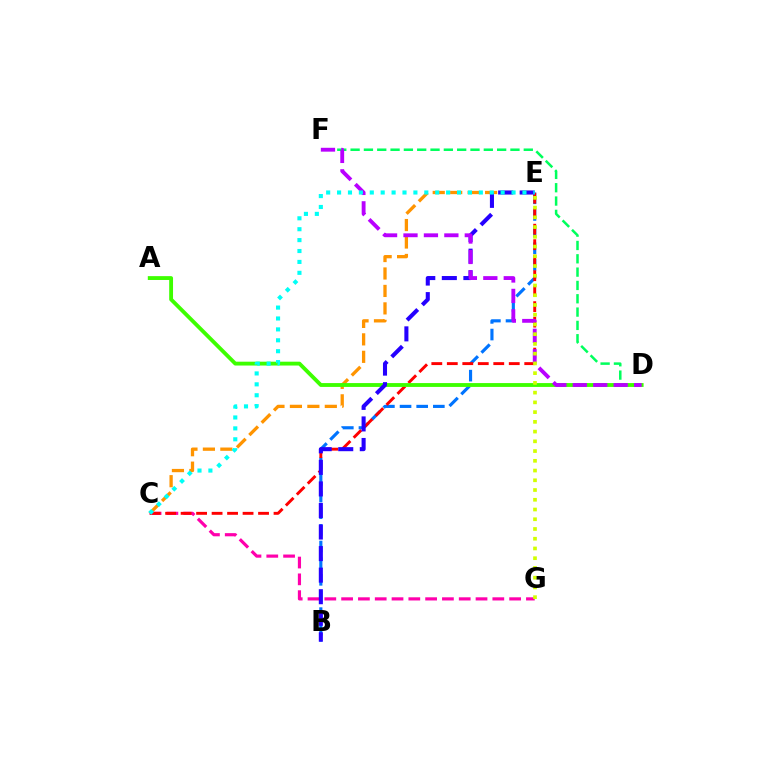{('C', 'E'): [{'color': '#ff9400', 'line_style': 'dashed', 'thickness': 2.37}, {'color': '#ff0000', 'line_style': 'dashed', 'thickness': 2.1}, {'color': '#00fff6', 'line_style': 'dotted', 'thickness': 2.96}], ('B', 'E'): [{'color': '#0074ff', 'line_style': 'dashed', 'thickness': 2.26}, {'color': '#2500ff', 'line_style': 'dashed', 'thickness': 2.93}], ('C', 'G'): [{'color': '#ff00ac', 'line_style': 'dashed', 'thickness': 2.28}], ('D', 'F'): [{'color': '#00ff5c', 'line_style': 'dashed', 'thickness': 1.81}, {'color': '#b900ff', 'line_style': 'dashed', 'thickness': 2.78}], ('A', 'D'): [{'color': '#3dff00', 'line_style': 'solid', 'thickness': 2.77}], ('E', 'G'): [{'color': '#d1ff00', 'line_style': 'dotted', 'thickness': 2.65}]}